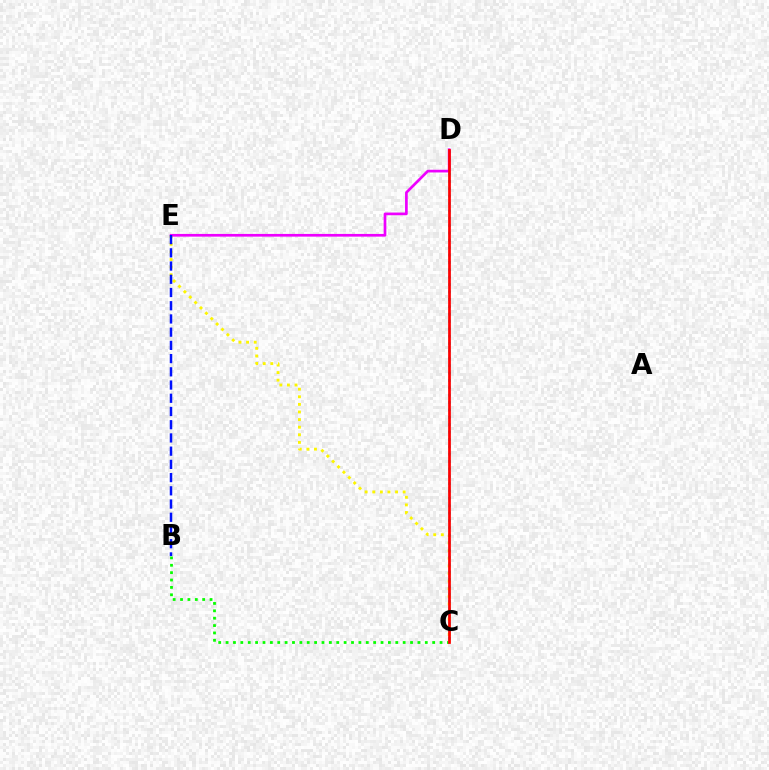{('C', 'E'): [{'color': '#fcf500', 'line_style': 'dotted', 'thickness': 2.07}], ('C', 'D'): [{'color': '#00fff6', 'line_style': 'dotted', 'thickness': 2.0}, {'color': '#ff0000', 'line_style': 'solid', 'thickness': 1.97}], ('B', 'C'): [{'color': '#08ff00', 'line_style': 'dotted', 'thickness': 2.0}], ('D', 'E'): [{'color': '#ee00ff', 'line_style': 'solid', 'thickness': 1.94}], ('B', 'E'): [{'color': '#0010ff', 'line_style': 'dashed', 'thickness': 1.8}]}